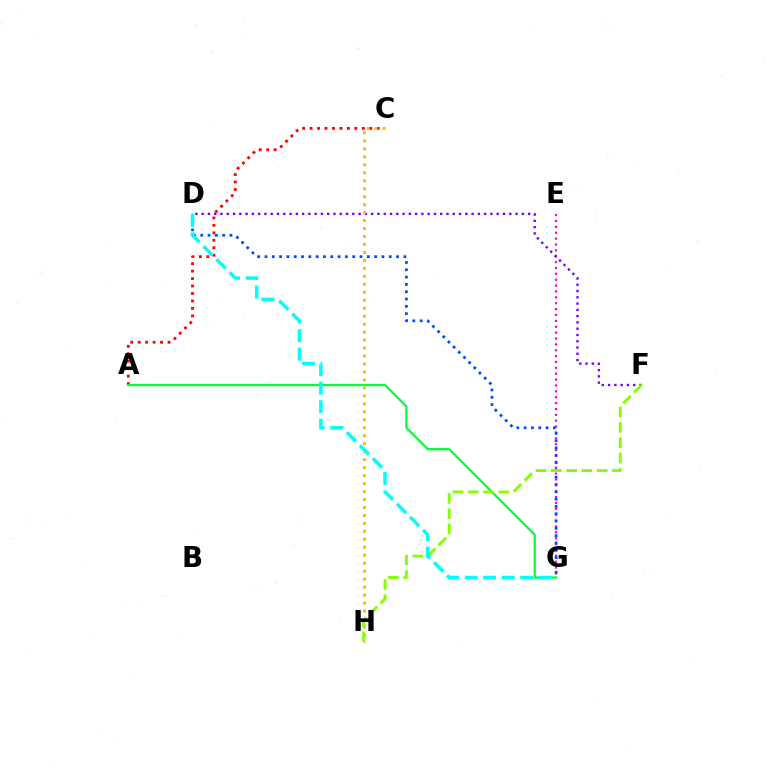{('A', 'C'): [{'color': '#ff0000', 'line_style': 'dotted', 'thickness': 2.03}], ('E', 'G'): [{'color': '#ff00cf', 'line_style': 'dotted', 'thickness': 1.6}], ('A', 'G'): [{'color': '#00ff39', 'line_style': 'solid', 'thickness': 1.62}], ('D', 'F'): [{'color': '#7200ff', 'line_style': 'dotted', 'thickness': 1.71}], ('C', 'H'): [{'color': '#ffbd00', 'line_style': 'dotted', 'thickness': 2.17}], ('D', 'G'): [{'color': '#004bff', 'line_style': 'dotted', 'thickness': 1.99}, {'color': '#00fff6', 'line_style': 'dashed', 'thickness': 2.51}], ('F', 'H'): [{'color': '#84ff00', 'line_style': 'dashed', 'thickness': 2.08}]}